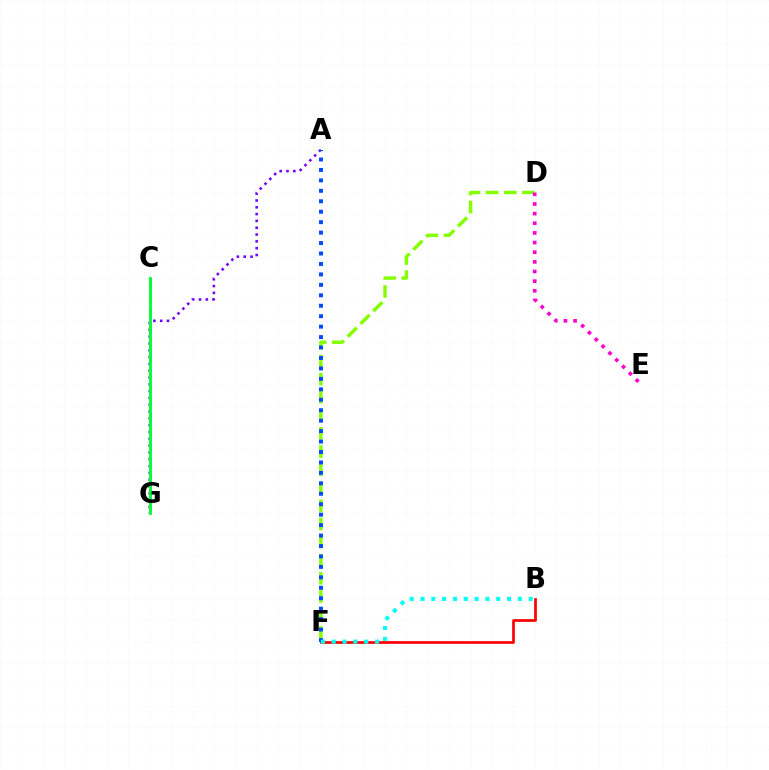{('B', 'F'): [{'color': '#ff0000', 'line_style': 'solid', 'thickness': 1.96}, {'color': '#00fff6', 'line_style': 'dotted', 'thickness': 2.94}], ('A', 'G'): [{'color': '#7200ff', 'line_style': 'dotted', 'thickness': 1.85}], ('D', 'F'): [{'color': '#84ff00', 'line_style': 'dashed', 'thickness': 2.46}], ('C', 'G'): [{'color': '#ffbd00', 'line_style': 'dashed', 'thickness': 2.02}, {'color': '#00ff39', 'line_style': 'solid', 'thickness': 2.06}], ('A', 'F'): [{'color': '#004bff', 'line_style': 'dotted', 'thickness': 2.84}], ('D', 'E'): [{'color': '#ff00cf', 'line_style': 'dotted', 'thickness': 2.62}]}